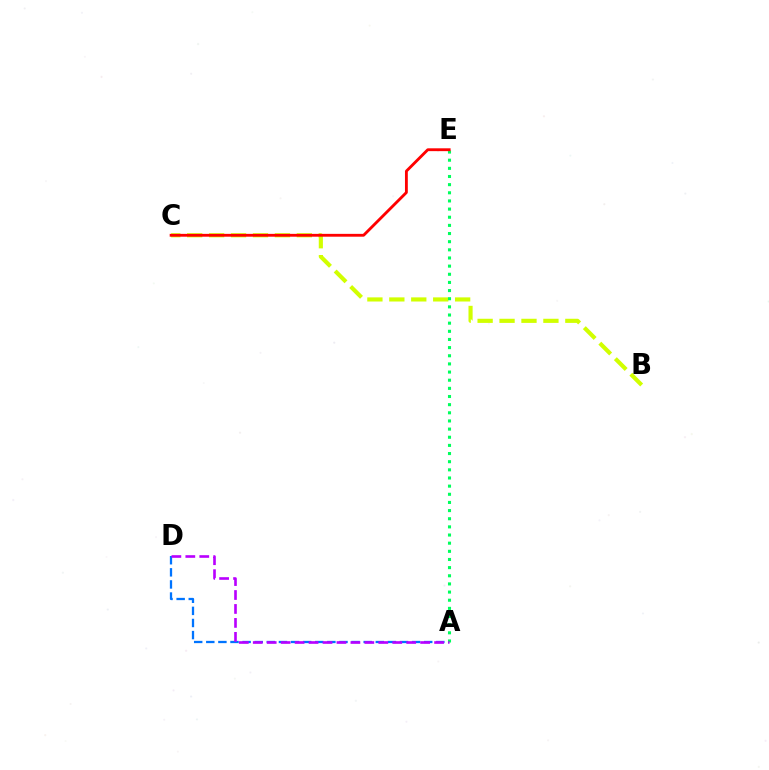{('B', 'C'): [{'color': '#d1ff00', 'line_style': 'dashed', 'thickness': 2.98}], ('A', 'D'): [{'color': '#0074ff', 'line_style': 'dashed', 'thickness': 1.64}, {'color': '#b900ff', 'line_style': 'dashed', 'thickness': 1.89}], ('A', 'E'): [{'color': '#00ff5c', 'line_style': 'dotted', 'thickness': 2.21}], ('C', 'E'): [{'color': '#ff0000', 'line_style': 'solid', 'thickness': 2.04}]}